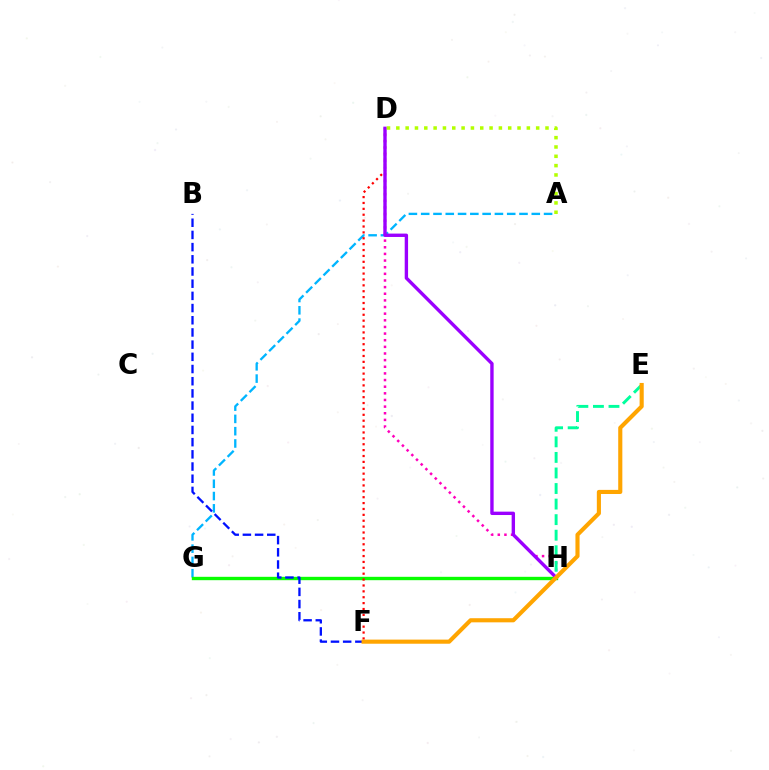{('A', 'G'): [{'color': '#00b5ff', 'line_style': 'dashed', 'thickness': 1.67}], ('G', 'H'): [{'color': '#08ff00', 'line_style': 'solid', 'thickness': 2.42}], ('B', 'F'): [{'color': '#0010ff', 'line_style': 'dashed', 'thickness': 1.66}], ('D', 'H'): [{'color': '#ff00bd', 'line_style': 'dotted', 'thickness': 1.8}, {'color': '#9b00ff', 'line_style': 'solid', 'thickness': 2.43}], ('D', 'F'): [{'color': '#ff0000', 'line_style': 'dotted', 'thickness': 1.6}], ('E', 'H'): [{'color': '#00ff9d', 'line_style': 'dashed', 'thickness': 2.11}], ('A', 'D'): [{'color': '#b3ff00', 'line_style': 'dotted', 'thickness': 2.53}], ('E', 'F'): [{'color': '#ffa500', 'line_style': 'solid', 'thickness': 2.97}]}